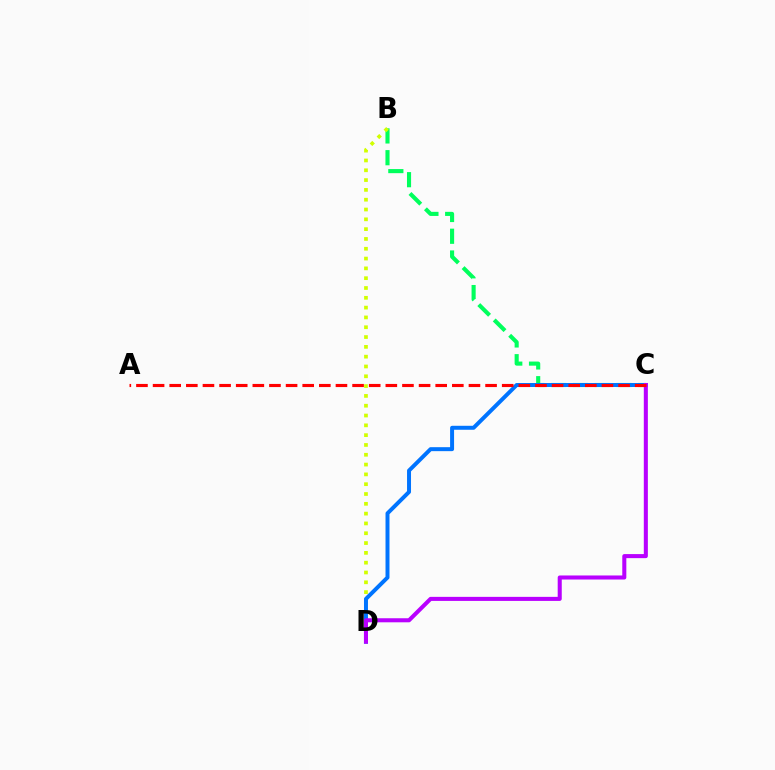{('B', 'C'): [{'color': '#00ff5c', 'line_style': 'dashed', 'thickness': 2.96}], ('B', 'D'): [{'color': '#d1ff00', 'line_style': 'dotted', 'thickness': 2.67}], ('C', 'D'): [{'color': '#0074ff', 'line_style': 'solid', 'thickness': 2.86}, {'color': '#b900ff', 'line_style': 'solid', 'thickness': 2.92}], ('A', 'C'): [{'color': '#ff0000', 'line_style': 'dashed', 'thickness': 2.26}]}